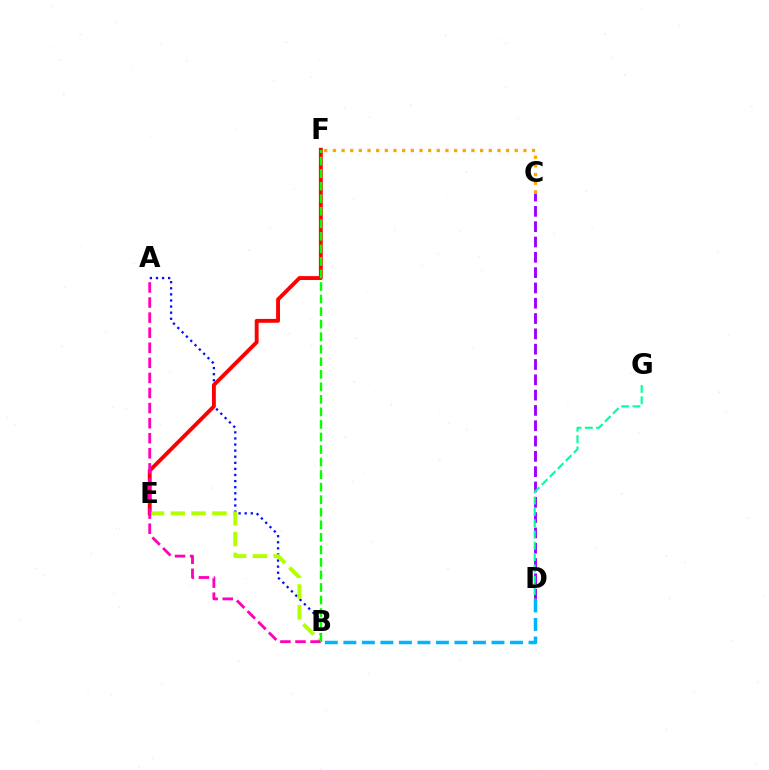{('B', 'D'): [{'color': '#00b5ff', 'line_style': 'dashed', 'thickness': 2.52}], ('A', 'B'): [{'color': '#0010ff', 'line_style': 'dotted', 'thickness': 1.66}, {'color': '#ff00bd', 'line_style': 'dashed', 'thickness': 2.05}], ('E', 'F'): [{'color': '#ff0000', 'line_style': 'solid', 'thickness': 2.79}], ('B', 'E'): [{'color': '#b3ff00', 'line_style': 'dashed', 'thickness': 2.83}], ('C', 'D'): [{'color': '#9b00ff', 'line_style': 'dashed', 'thickness': 2.08}], ('C', 'F'): [{'color': '#ffa500', 'line_style': 'dotted', 'thickness': 2.35}], ('D', 'G'): [{'color': '#00ff9d', 'line_style': 'dashed', 'thickness': 1.54}], ('B', 'F'): [{'color': '#08ff00', 'line_style': 'dashed', 'thickness': 1.7}]}